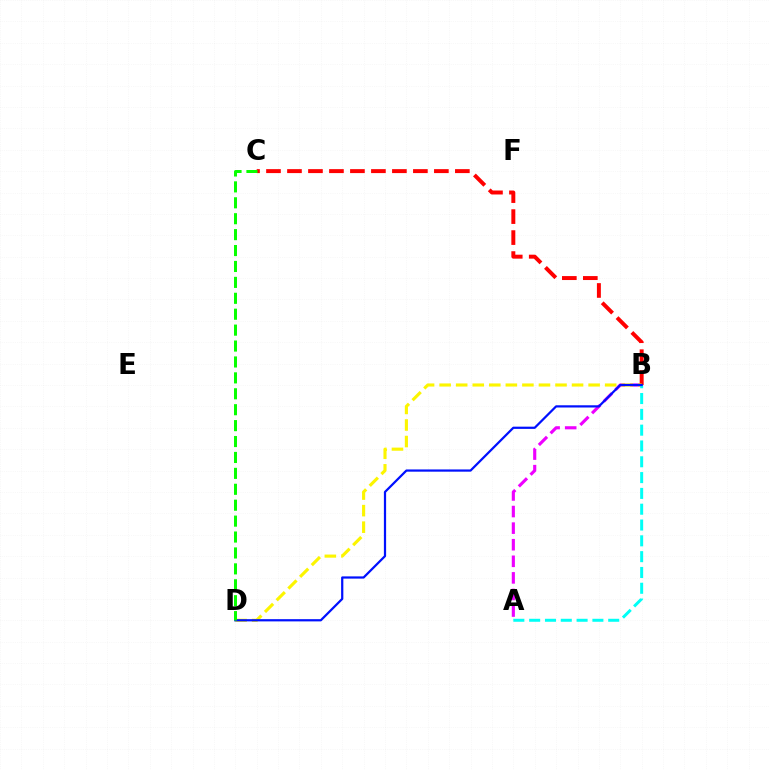{('A', 'B'): [{'color': '#ee00ff', 'line_style': 'dashed', 'thickness': 2.25}, {'color': '#00fff6', 'line_style': 'dashed', 'thickness': 2.15}], ('B', 'C'): [{'color': '#ff0000', 'line_style': 'dashed', 'thickness': 2.85}], ('B', 'D'): [{'color': '#fcf500', 'line_style': 'dashed', 'thickness': 2.25}, {'color': '#0010ff', 'line_style': 'solid', 'thickness': 1.6}], ('C', 'D'): [{'color': '#08ff00', 'line_style': 'dashed', 'thickness': 2.16}]}